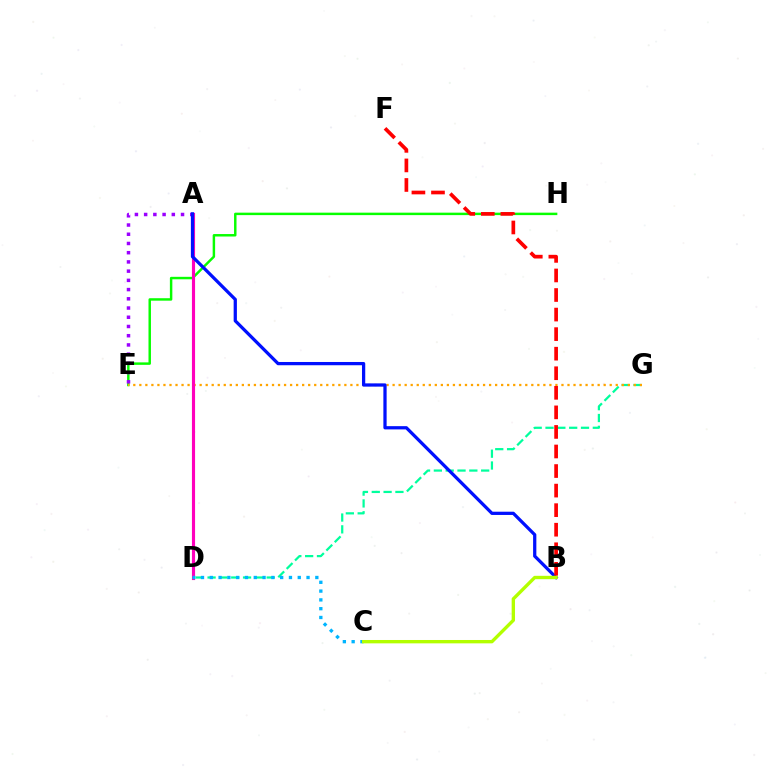{('D', 'G'): [{'color': '#00ff9d', 'line_style': 'dashed', 'thickness': 1.61}], ('E', 'H'): [{'color': '#08ff00', 'line_style': 'solid', 'thickness': 1.77}], ('A', 'E'): [{'color': '#9b00ff', 'line_style': 'dotted', 'thickness': 2.51}], ('E', 'G'): [{'color': '#ffa500', 'line_style': 'dotted', 'thickness': 1.64}], ('A', 'D'): [{'color': '#ff00bd', 'line_style': 'solid', 'thickness': 2.26}], ('A', 'B'): [{'color': '#0010ff', 'line_style': 'solid', 'thickness': 2.34}], ('C', 'D'): [{'color': '#00b5ff', 'line_style': 'dotted', 'thickness': 2.39}], ('B', 'F'): [{'color': '#ff0000', 'line_style': 'dashed', 'thickness': 2.66}], ('B', 'C'): [{'color': '#b3ff00', 'line_style': 'solid', 'thickness': 2.42}]}